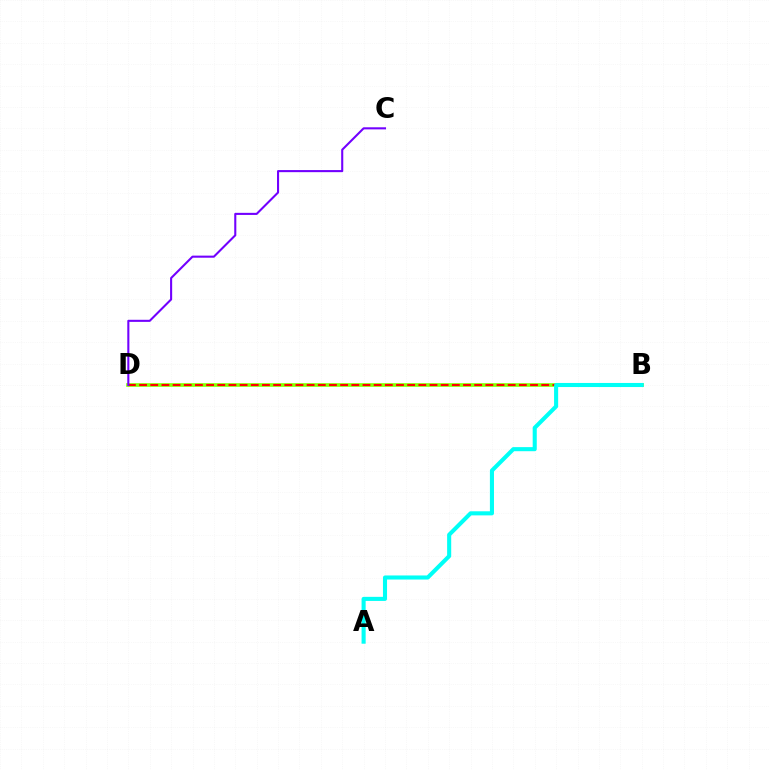{('B', 'D'): [{'color': '#84ff00', 'line_style': 'solid', 'thickness': 2.63}, {'color': '#ff0000', 'line_style': 'dashed', 'thickness': 1.52}], ('A', 'B'): [{'color': '#00fff6', 'line_style': 'solid', 'thickness': 2.94}], ('C', 'D'): [{'color': '#7200ff', 'line_style': 'solid', 'thickness': 1.5}]}